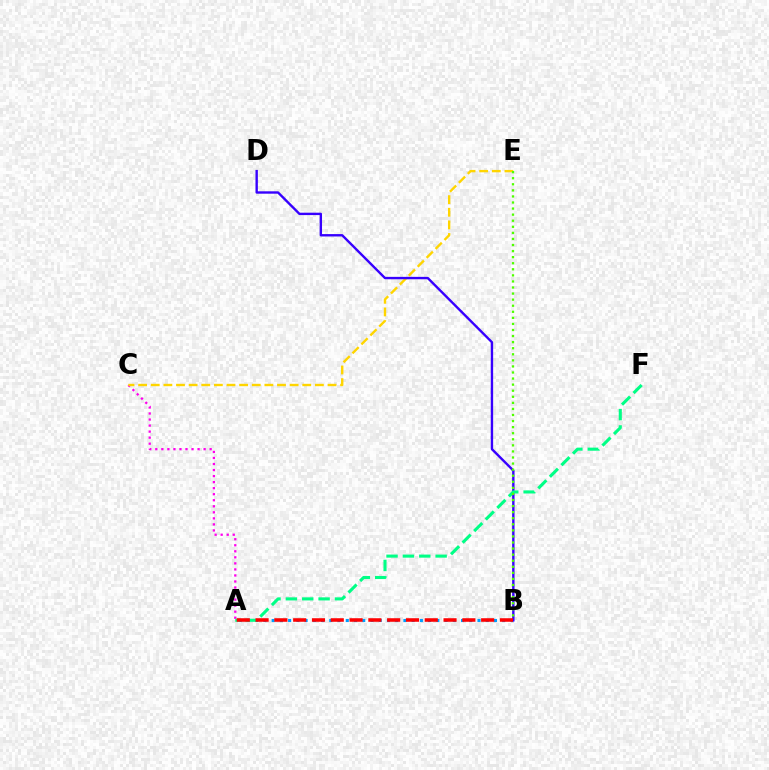{('A', 'B'): [{'color': '#009eff', 'line_style': 'dotted', 'thickness': 2.24}, {'color': '#ff0000', 'line_style': 'dashed', 'thickness': 2.55}], ('A', 'C'): [{'color': '#ff00ed', 'line_style': 'dotted', 'thickness': 1.64}], ('C', 'E'): [{'color': '#ffd500', 'line_style': 'dashed', 'thickness': 1.72}], ('B', 'D'): [{'color': '#3700ff', 'line_style': 'solid', 'thickness': 1.72}], ('A', 'F'): [{'color': '#00ff86', 'line_style': 'dashed', 'thickness': 2.22}], ('B', 'E'): [{'color': '#4fff00', 'line_style': 'dotted', 'thickness': 1.65}]}